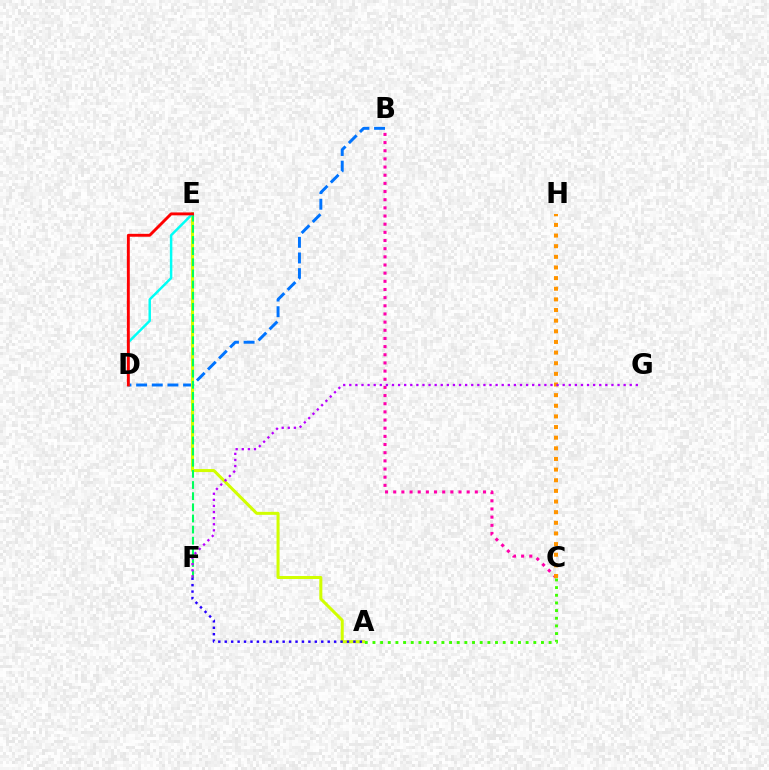{('B', 'D'): [{'color': '#0074ff', 'line_style': 'dashed', 'thickness': 2.13}], ('A', 'E'): [{'color': '#d1ff00', 'line_style': 'solid', 'thickness': 2.18}], ('B', 'C'): [{'color': '#ff00ac', 'line_style': 'dotted', 'thickness': 2.22}], ('A', 'C'): [{'color': '#3dff00', 'line_style': 'dotted', 'thickness': 2.08}], ('E', 'F'): [{'color': '#00ff5c', 'line_style': 'dashed', 'thickness': 1.51}], ('A', 'F'): [{'color': '#2500ff', 'line_style': 'dotted', 'thickness': 1.75}], ('C', 'H'): [{'color': '#ff9400', 'line_style': 'dotted', 'thickness': 2.89}], ('D', 'E'): [{'color': '#00fff6', 'line_style': 'solid', 'thickness': 1.78}, {'color': '#ff0000', 'line_style': 'solid', 'thickness': 2.09}], ('F', 'G'): [{'color': '#b900ff', 'line_style': 'dotted', 'thickness': 1.66}]}